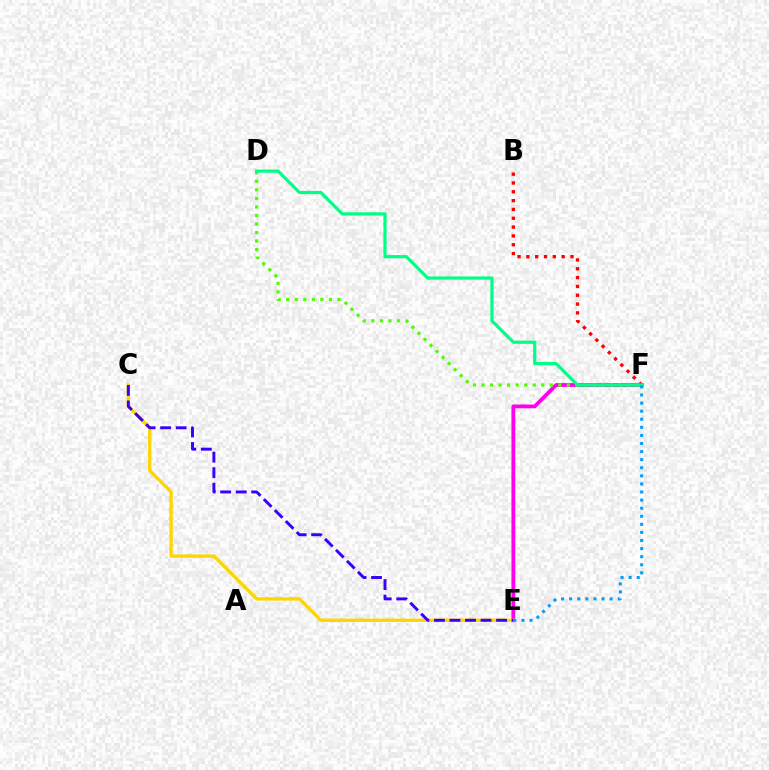{('B', 'F'): [{'color': '#ff0000', 'line_style': 'dotted', 'thickness': 2.4}], ('E', 'F'): [{'color': '#ff00ed', 'line_style': 'solid', 'thickness': 2.73}, {'color': '#009eff', 'line_style': 'dotted', 'thickness': 2.2}], ('D', 'F'): [{'color': '#4fff00', 'line_style': 'dotted', 'thickness': 2.32}, {'color': '#00ff86', 'line_style': 'solid', 'thickness': 2.31}], ('C', 'E'): [{'color': '#ffd500', 'line_style': 'solid', 'thickness': 2.41}, {'color': '#3700ff', 'line_style': 'dashed', 'thickness': 2.11}]}